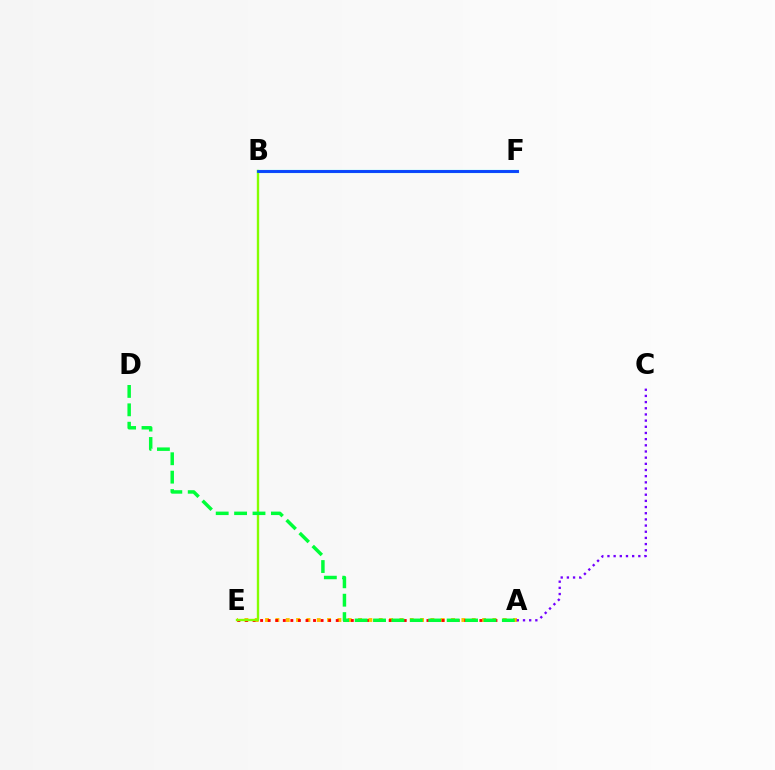{('B', 'F'): [{'color': '#00fff6', 'line_style': 'solid', 'thickness': 2.3}, {'color': '#ff00cf', 'line_style': 'solid', 'thickness': 2.02}, {'color': '#004bff', 'line_style': 'solid', 'thickness': 2.02}], ('A', 'E'): [{'color': '#ffbd00', 'line_style': 'dotted', 'thickness': 2.81}, {'color': '#ff0000', 'line_style': 'dotted', 'thickness': 2.05}], ('A', 'C'): [{'color': '#7200ff', 'line_style': 'dotted', 'thickness': 1.68}], ('B', 'E'): [{'color': '#84ff00', 'line_style': 'solid', 'thickness': 1.71}], ('A', 'D'): [{'color': '#00ff39', 'line_style': 'dashed', 'thickness': 2.5}]}